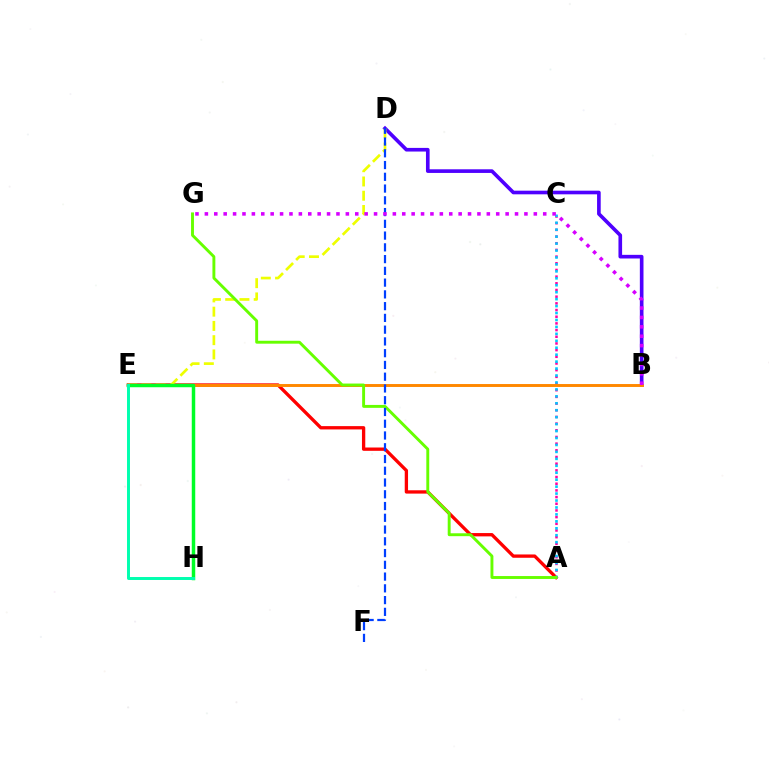{('A', 'E'): [{'color': '#ff0000', 'line_style': 'solid', 'thickness': 2.39}], ('A', 'C'): [{'color': '#ff00a0', 'line_style': 'dotted', 'thickness': 1.81}, {'color': '#00c7ff', 'line_style': 'dotted', 'thickness': 1.89}], ('B', 'D'): [{'color': '#4f00ff', 'line_style': 'solid', 'thickness': 2.62}], ('B', 'E'): [{'color': '#ff8800', 'line_style': 'solid', 'thickness': 2.11}], ('D', 'E'): [{'color': '#eeff00', 'line_style': 'dashed', 'thickness': 1.94}], ('E', 'H'): [{'color': '#00ff27', 'line_style': 'solid', 'thickness': 2.5}, {'color': '#00ffaf', 'line_style': 'solid', 'thickness': 2.13}], ('A', 'G'): [{'color': '#66ff00', 'line_style': 'solid', 'thickness': 2.09}], ('D', 'F'): [{'color': '#003fff', 'line_style': 'dashed', 'thickness': 1.6}], ('B', 'G'): [{'color': '#d600ff', 'line_style': 'dotted', 'thickness': 2.55}]}